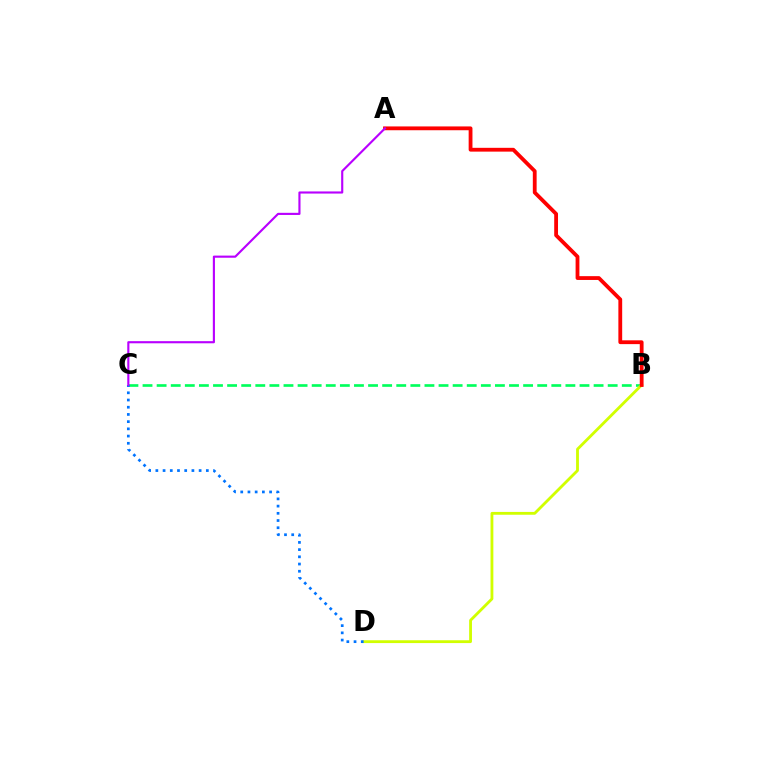{('B', 'C'): [{'color': '#00ff5c', 'line_style': 'dashed', 'thickness': 1.91}], ('B', 'D'): [{'color': '#d1ff00', 'line_style': 'solid', 'thickness': 2.03}], ('C', 'D'): [{'color': '#0074ff', 'line_style': 'dotted', 'thickness': 1.96}], ('A', 'B'): [{'color': '#ff0000', 'line_style': 'solid', 'thickness': 2.74}], ('A', 'C'): [{'color': '#b900ff', 'line_style': 'solid', 'thickness': 1.54}]}